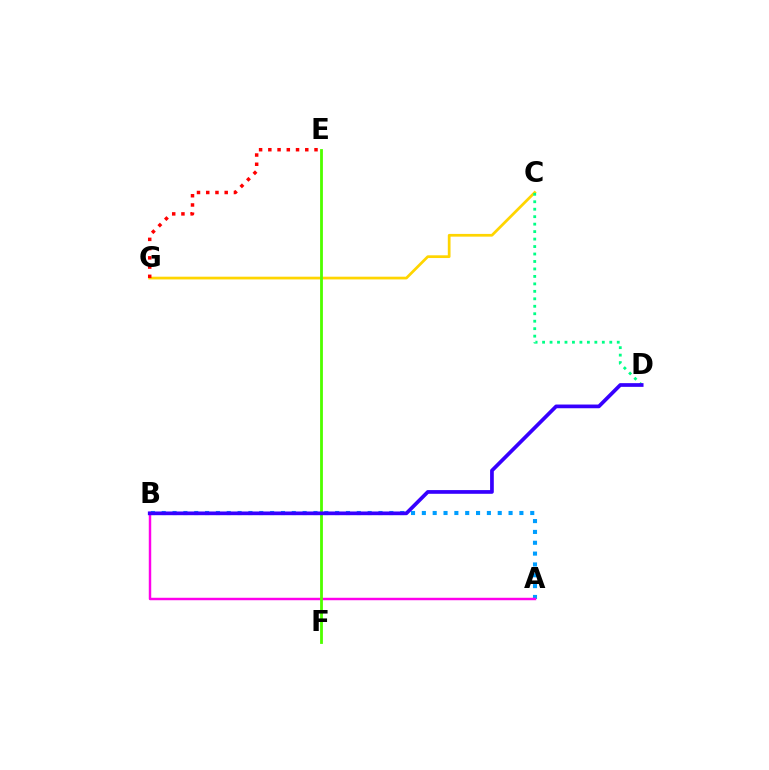{('C', 'G'): [{'color': '#ffd500', 'line_style': 'solid', 'thickness': 1.97}], ('A', 'B'): [{'color': '#009eff', 'line_style': 'dotted', 'thickness': 2.94}, {'color': '#ff00ed', 'line_style': 'solid', 'thickness': 1.76}], ('E', 'F'): [{'color': '#4fff00', 'line_style': 'solid', 'thickness': 2.03}], ('C', 'D'): [{'color': '#00ff86', 'line_style': 'dotted', 'thickness': 2.03}], ('B', 'D'): [{'color': '#3700ff', 'line_style': 'solid', 'thickness': 2.67}], ('E', 'G'): [{'color': '#ff0000', 'line_style': 'dotted', 'thickness': 2.51}]}